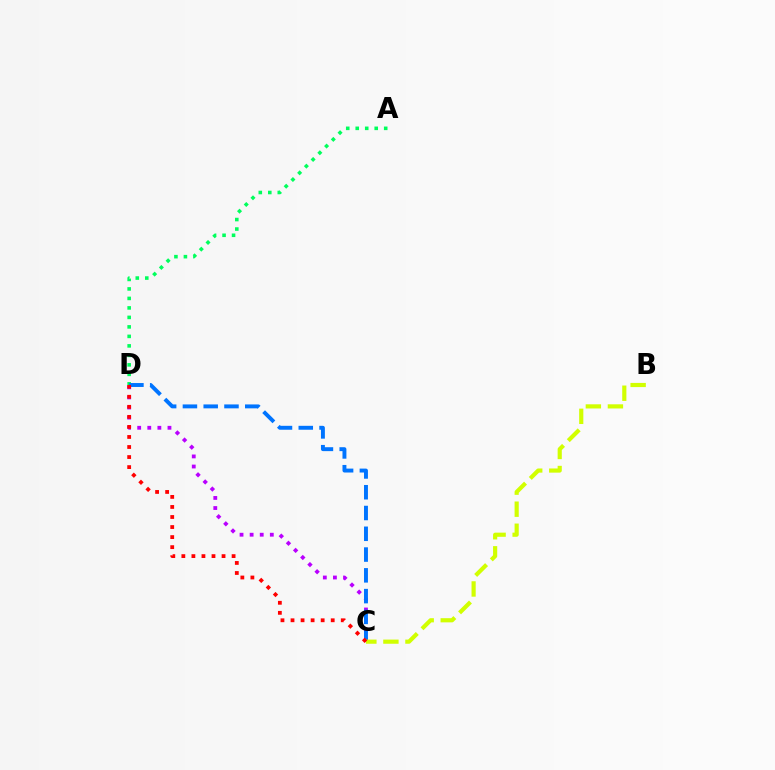{('C', 'D'): [{'color': '#b900ff', 'line_style': 'dotted', 'thickness': 2.74}, {'color': '#0074ff', 'line_style': 'dashed', 'thickness': 2.82}, {'color': '#ff0000', 'line_style': 'dotted', 'thickness': 2.73}], ('A', 'D'): [{'color': '#00ff5c', 'line_style': 'dotted', 'thickness': 2.58}], ('B', 'C'): [{'color': '#d1ff00', 'line_style': 'dashed', 'thickness': 3.0}]}